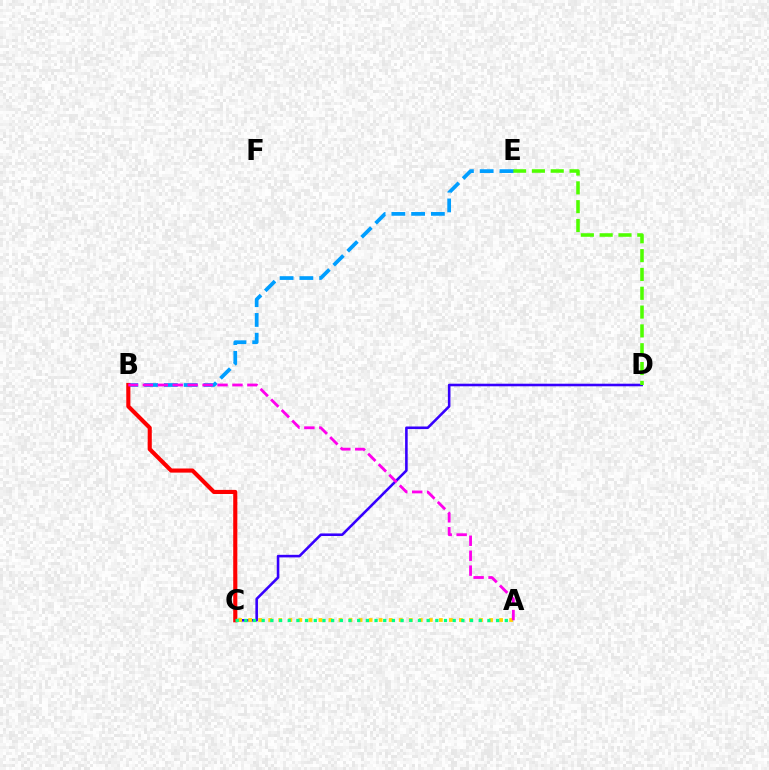{('C', 'D'): [{'color': '#3700ff', 'line_style': 'solid', 'thickness': 1.86}], ('D', 'E'): [{'color': '#4fff00', 'line_style': 'dashed', 'thickness': 2.56}], ('B', 'E'): [{'color': '#009eff', 'line_style': 'dashed', 'thickness': 2.68}], ('B', 'C'): [{'color': '#ff0000', 'line_style': 'solid', 'thickness': 2.96}], ('A', 'C'): [{'color': '#ffd500', 'line_style': 'dotted', 'thickness': 2.73}, {'color': '#00ff86', 'line_style': 'dotted', 'thickness': 2.36}], ('A', 'B'): [{'color': '#ff00ed', 'line_style': 'dashed', 'thickness': 2.03}]}